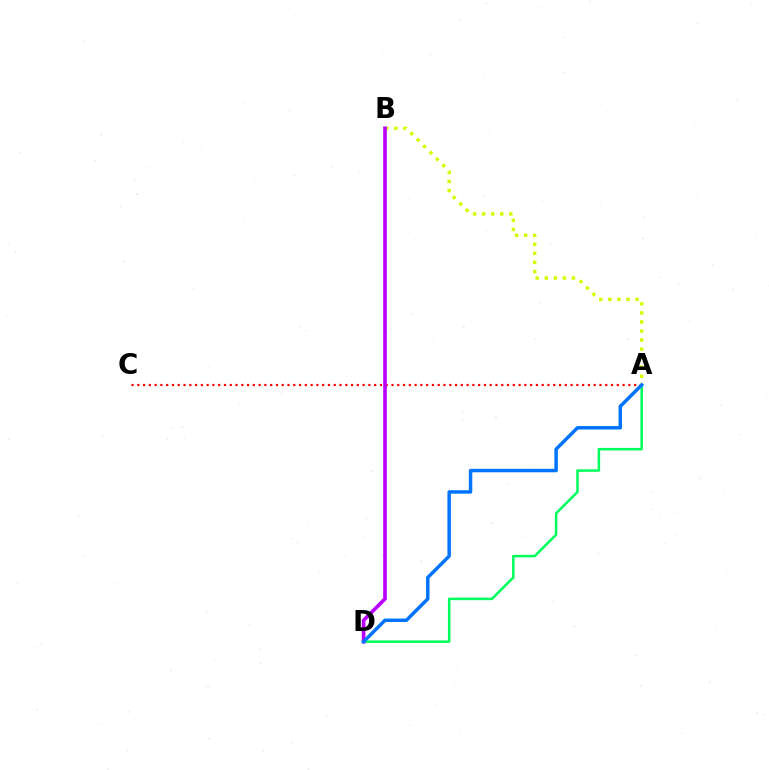{('A', 'D'): [{'color': '#00ff5c', 'line_style': 'solid', 'thickness': 1.81}, {'color': '#0074ff', 'line_style': 'solid', 'thickness': 2.49}], ('A', 'B'): [{'color': '#d1ff00', 'line_style': 'dotted', 'thickness': 2.46}], ('A', 'C'): [{'color': '#ff0000', 'line_style': 'dotted', 'thickness': 1.57}], ('B', 'D'): [{'color': '#b900ff', 'line_style': 'solid', 'thickness': 2.62}]}